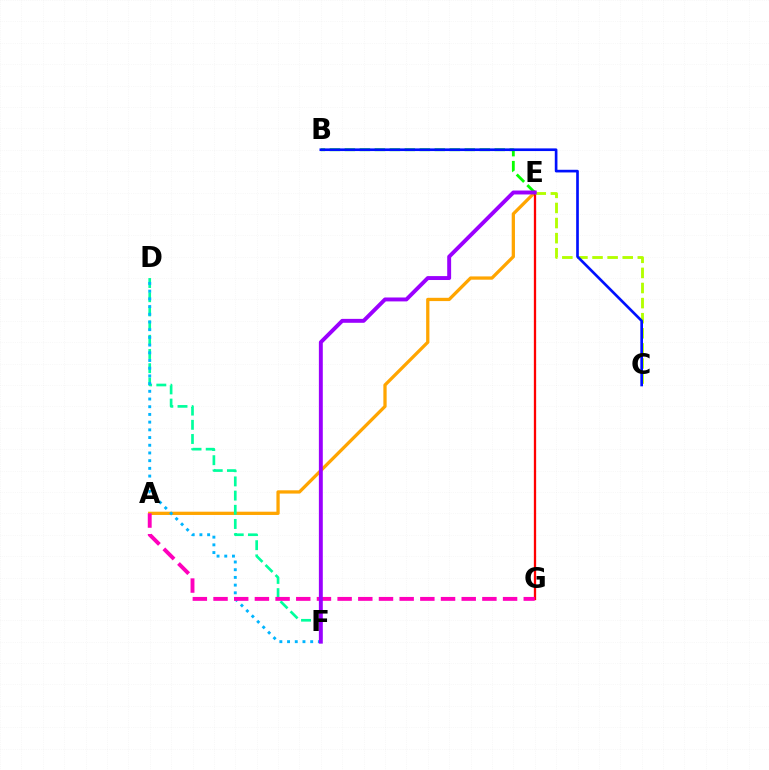{('A', 'E'): [{'color': '#ffa500', 'line_style': 'solid', 'thickness': 2.36}], ('D', 'F'): [{'color': '#00ff9d', 'line_style': 'dashed', 'thickness': 1.93}, {'color': '#00b5ff', 'line_style': 'dotted', 'thickness': 2.09}], ('B', 'E'): [{'color': '#08ff00', 'line_style': 'dashed', 'thickness': 2.04}], ('E', 'G'): [{'color': '#ff0000', 'line_style': 'solid', 'thickness': 1.66}], ('C', 'E'): [{'color': '#b3ff00', 'line_style': 'dashed', 'thickness': 2.05}], ('B', 'C'): [{'color': '#0010ff', 'line_style': 'solid', 'thickness': 1.92}], ('A', 'G'): [{'color': '#ff00bd', 'line_style': 'dashed', 'thickness': 2.81}], ('E', 'F'): [{'color': '#9b00ff', 'line_style': 'solid', 'thickness': 2.82}]}